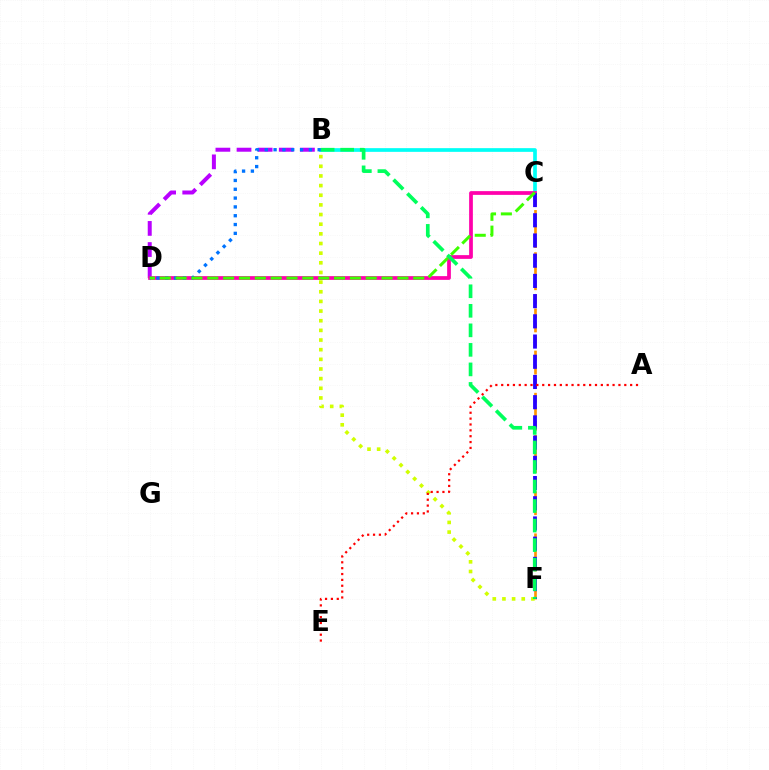{('C', 'F'): [{'color': '#ff9400', 'line_style': 'dashed', 'thickness': 1.91}, {'color': '#2500ff', 'line_style': 'dashed', 'thickness': 2.75}], ('B', 'D'): [{'color': '#b900ff', 'line_style': 'dashed', 'thickness': 2.87}, {'color': '#0074ff', 'line_style': 'dotted', 'thickness': 2.4}], ('B', 'C'): [{'color': '#00fff6', 'line_style': 'solid', 'thickness': 2.66}], ('C', 'D'): [{'color': '#ff00ac', 'line_style': 'solid', 'thickness': 2.69}, {'color': '#3dff00', 'line_style': 'dashed', 'thickness': 2.15}], ('B', 'F'): [{'color': '#d1ff00', 'line_style': 'dotted', 'thickness': 2.62}, {'color': '#00ff5c', 'line_style': 'dashed', 'thickness': 2.65}], ('A', 'E'): [{'color': '#ff0000', 'line_style': 'dotted', 'thickness': 1.59}]}